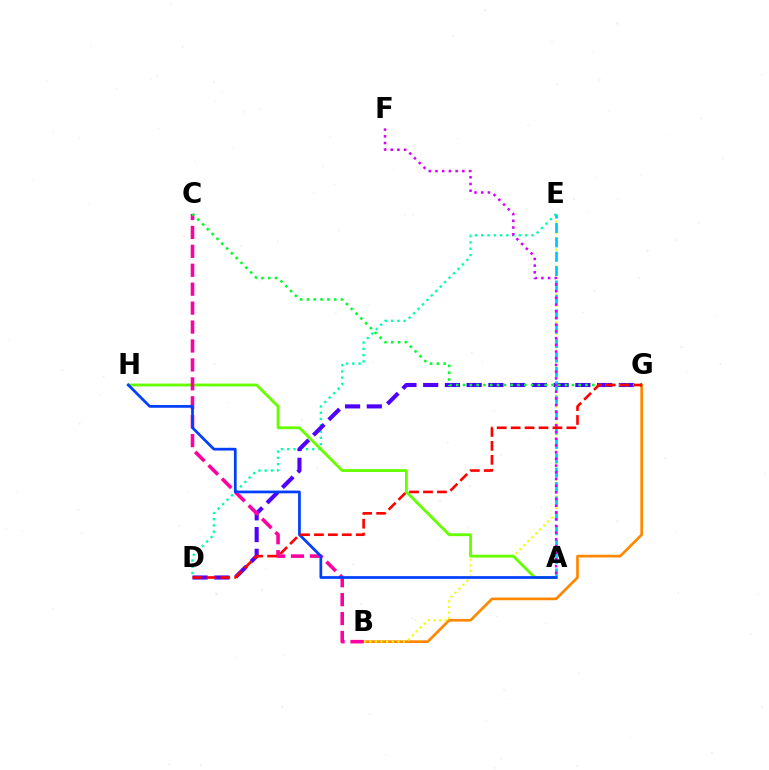{('D', 'E'): [{'color': '#00ffaf', 'line_style': 'dotted', 'thickness': 1.71}], ('B', 'G'): [{'color': '#ff8800', 'line_style': 'solid', 'thickness': 1.94}], ('B', 'E'): [{'color': '#eeff00', 'line_style': 'dotted', 'thickness': 1.53}], ('D', 'G'): [{'color': '#4f00ff', 'line_style': 'dashed', 'thickness': 2.95}, {'color': '#ff0000', 'line_style': 'dashed', 'thickness': 1.89}], ('A', 'E'): [{'color': '#00c7ff', 'line_style': 'dashed', 'thickness': 1.96}], ('A', 'F'): [{'color': '#d600ff', 'line_style': 'dotted', 'thickness': 1.82}], ('A', 'H'): [{'color': '#66ff00', 'line_style': 'solid', 'thickness': 2.05}, {'color': '#003fff', 'line_style': 'solid', 'thickness': 1.97}], ('B', 'C'): [{'color': '#ff00a0', 'line_style': 'dashed', 'thickness': 2.57}], ('C', 'G'): [{'color': '#00ff27', 'line_style': 'dotted', 'thickness': 1.85}]}